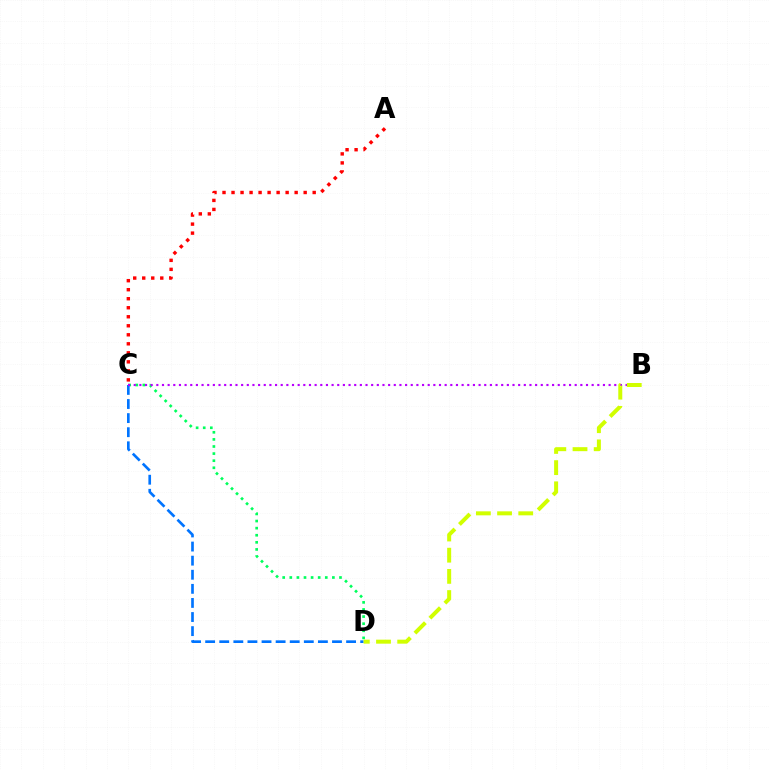{('C', 'D'): [{'color': '#00ff5c', 'line_style': 'dotted', 'thickness': 1.93}, {'color': '#0074ff', 'line_style': 'dashed', 'thickness': 1.91}], ('A', 'C'): [{'color': '#ff0000', 'line_style': 'dotted', 'thickness': 2.45}], ('B', 'C'): [{'color': '#b900ff', 'line_style': 'dotted', 'thickness': 1.54}], ('B', 'D'): [{'color': '#d1ff00', 'line_style': 'dashed', 'thickness': 2.88}]}